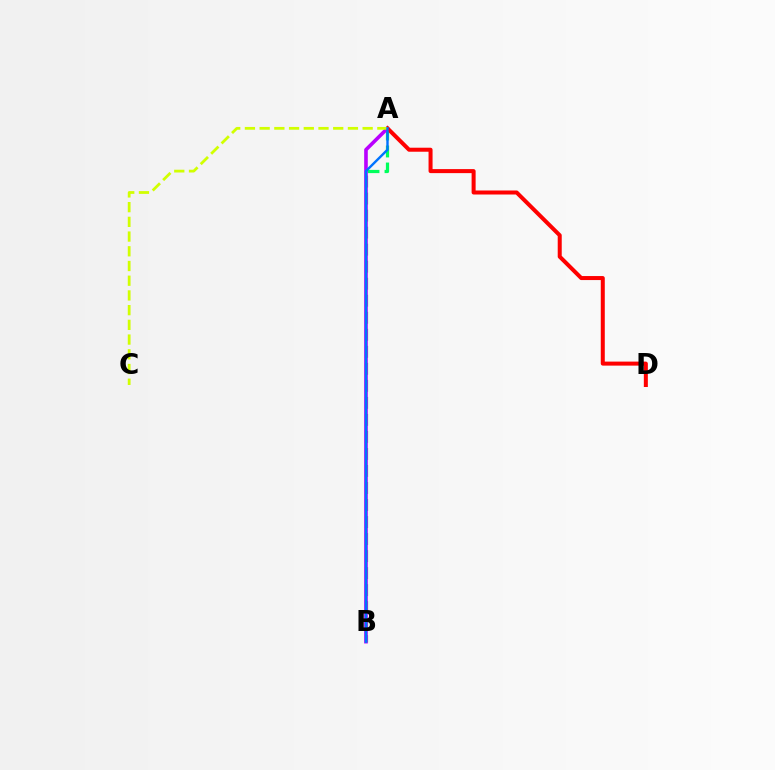{('A', 'B'): [{'color': '#00ff5c', 'line_style': 'dashed', 'thickness': 2.31}, {'color': '#b900ff', 'line_style': 'solid', 'thickness': 2.6}, {'color': '#0074ff', 'line_style': 'solid', 'thickness': 1.73}], ('A', 'D'): [{'color': '#ff0000', 'line_style': 'solid', 'thickness': 2.89}], ('A', 'C'): [{'color': '#d1ff00', 'line_style': 'dashed', 'thickness': 2.0}]}